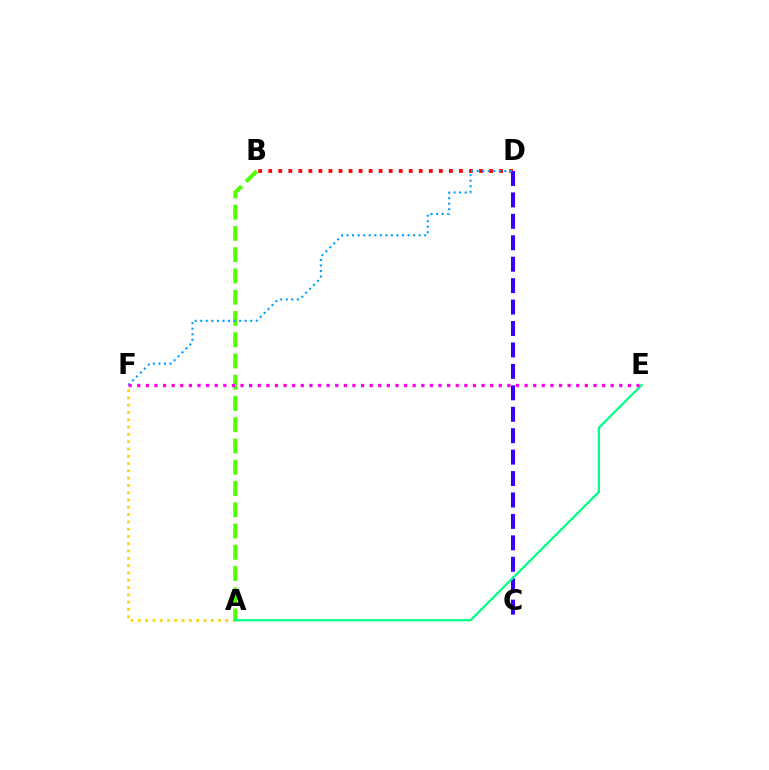{('B', 'D'): [{'color': '#ff0000', 'line_style': 'dotted', 'thickness': 2.73}], ('A', 'F'): [{'color': '#ffd500', 'line_style': 'dotted', 'thickness': 1.98}], ('A', 'B'): [{'color': '#4fff00', 'line_style': 'dashed', 'thickness': 2.89}], ('C', 'D'): [{'color': '#3700ff', 'line_style': 'dashed', 'thickness': 2.91}], ('D', 'F'): [{'color': '#009eff', 'line_style': 'dotted', 'thickness': 1.51}], ('A', 'E'): [{'color': '#00ff86', 'line_style': 'solid', 'thickness': 1.61}], ('E', 'F'): [{'color': '#ff00ed', 'line_style': 'dotted', 'thickness': 2.34}]}